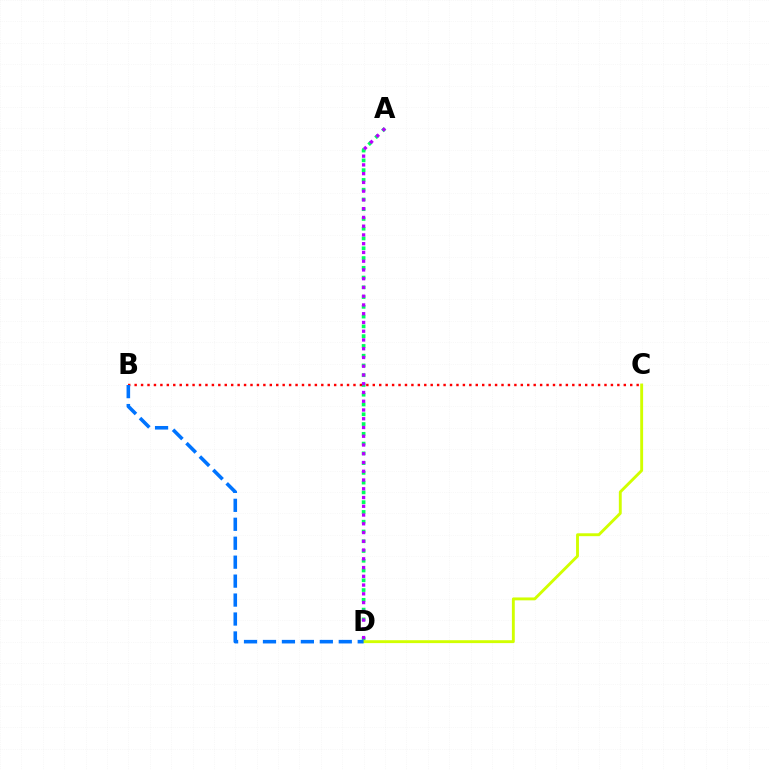{('A', 'D'): [{'color': '#00ff5c', 'line_style': 'dotted', 'thickness': 2.65}, {'color': '#b900ff', 'line_style': 'dotted', 'thickness': 2.38}], ('C', 'D'): [{'color': '#d1ff00', 'line_style': 'solid', 'thickness': 2.08}], ('B', 'C'): [{'color': '#ff0000', 'line_style': 'dotted', 'thickness': 1.75}], ('B', 'D'): [{'color': '#0074ff', 'line_style': 'dashed', 'thickness': 2.57}]}